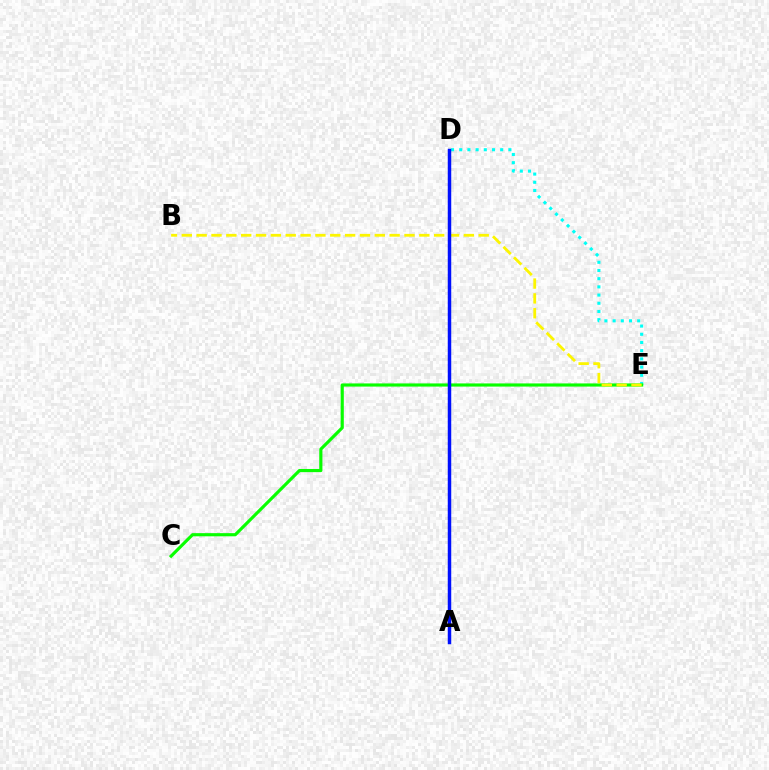{('A', 'D'): [{'color': '#ee00ff', 'line_style': 'dotted', 'thickness': 1.53}, {'color': '#ff0000', 'line_style': 'solid', 'thickness': 1.82}, {'color': '#0010ff', 'line_style': 'solid', 'thickness': 2.49}], ('D', 'E'): [{'color': '#00fff6', 'line_style': 'dotted', 'thickness': 2.23}], ('C', 'E'): [{'color': '#08ff00', 'line_style': 'solid', 'thickness': 2.27}], ('B', 'E'): [{'color': '#fcf500', 'line_style': 'dashed', 'thickness': 2.02}]}